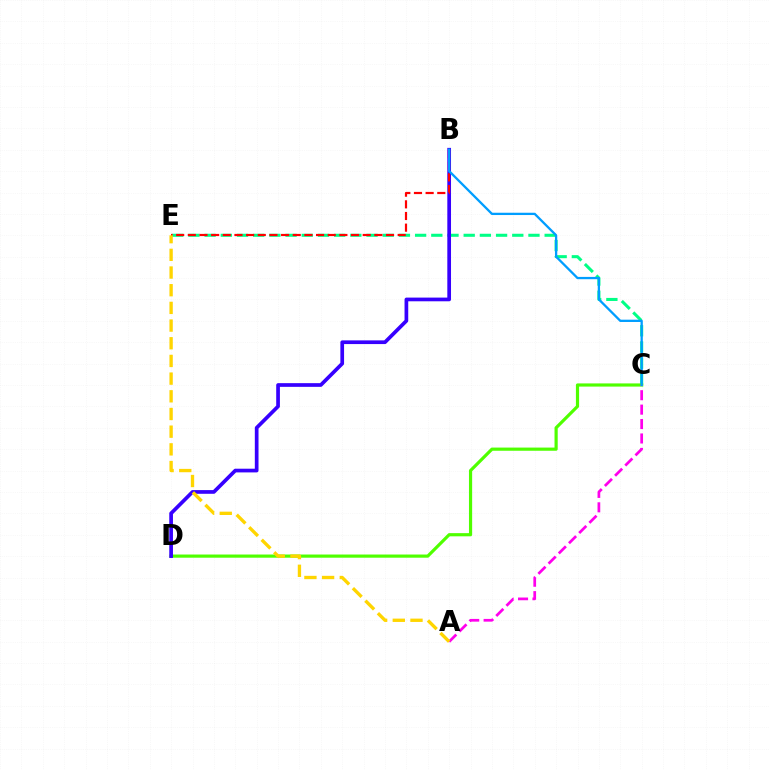{('C', 'E'): [{'color': '#00ff86', 'line_style': 'dashed', 'thickness': 2.2}], ('C', 'D'): [{'color': '#4fff00', 'line_style': 'solid', 'thickness': 2.29}], ('B', 'D'): [{'color': '#3700ff', 'line_style': 'solid', 'thickness': 2.66}], ('B', 'E'): [{'color': '#ff0000', 'line_style': 'dashed', 'thickness': 1.58}], ('A', 'C'): [{'color': '#ff00ed', 'line_style': 'dashed', 'thickness': 1.96}], ('B', 'C'): [{'color': '#009eff', 'line_style': 'solid', 'thickness': 1.65}], ('A', 'E'): [{'color': '#ffd500', 'line_style': 'dashed', 'thickness': 2.4}]}